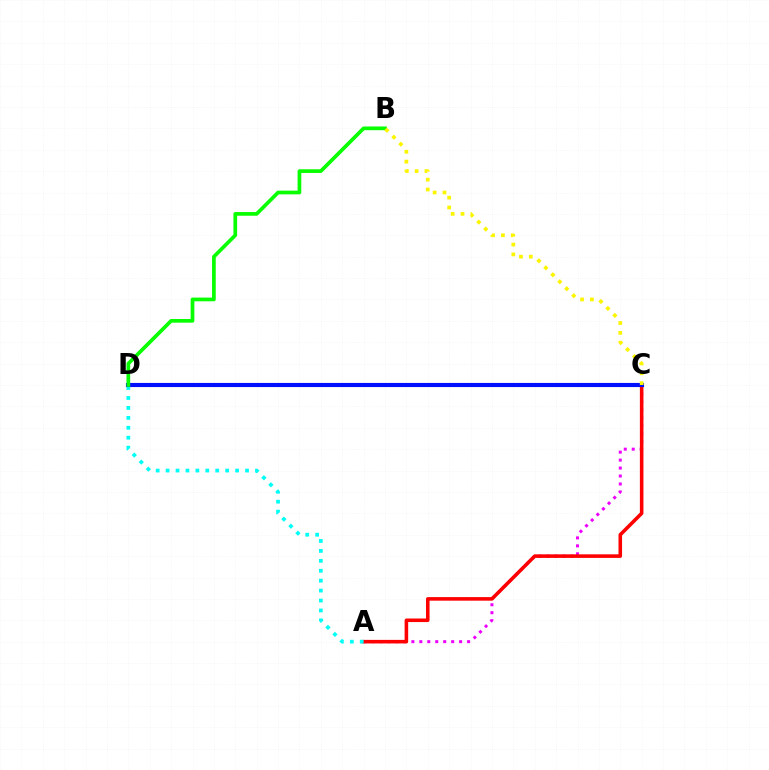{('A', 'C'): [{'color': '#ee00ff', 'line_style': 'dotted', 'thickness': 2.16}, {'color': '#ff0000', 'line_style': 'solid', 'thickness': 2.57}], ('A', 'D'): [{'color': '#00fff6', 'line_style': 'dotted', 'thickness': 2.7}], ('C', 'D'): [{'color': '#0010ff', 'line_style': 'solid', 'thickness': 2.98}], ('B', 'D'): [{'color': '#08ff00', 'line_style': 'solid', 'thickness': 2.66}], ('B', 'C'): [{'color': '#fcf500', 'line_style': 'dotted', 'thickness': 2.68}]}